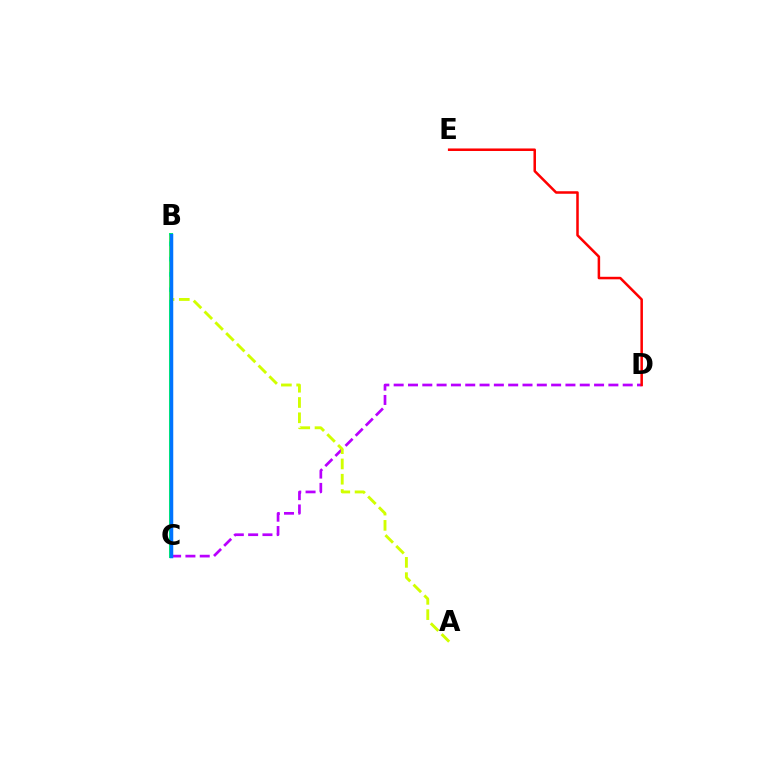{('B', 'C'): [{'color': '#00ff5c', 'line_style': 'solid', 'thickness': 2.9}, {'color': '#0074ff', 'line_style': 'solid', 'thickness': 2.51}], ('C', 'D'): [{'color': '#b900ff', 'line_style': 'dashed', 'thickness': 1.94}], ('A', 'B'): [{'color': '#d1ff00', 'line_style': 'dashed', 'thickness': 2.08}], ('D', 'E'): [{'color': '#ff0000', 'line_style': 'solid', 'thickness': 1.82}]}